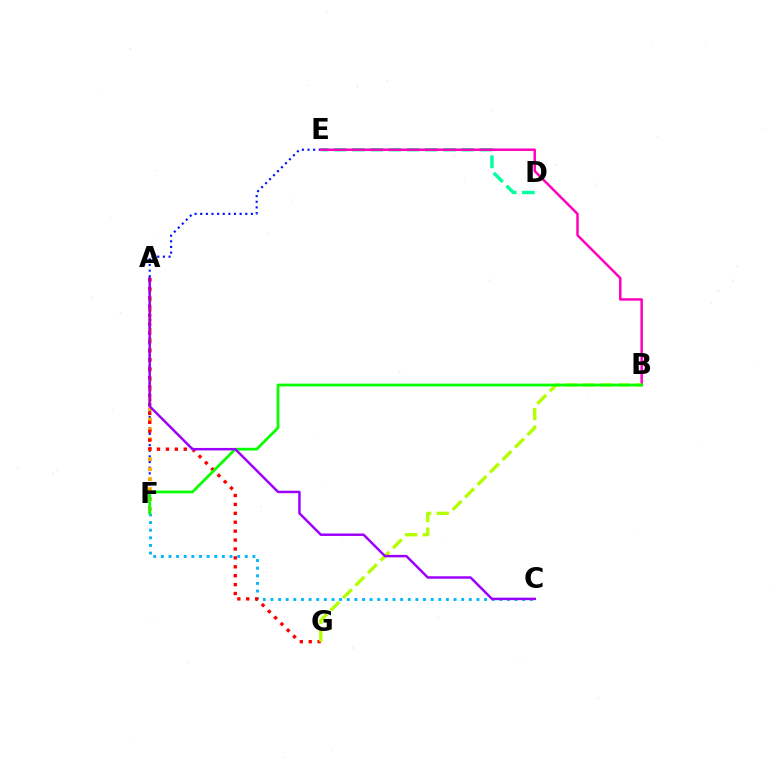{('D', 'E'): [{'color': '#00ff9d', 'line_style': 'dashed', 'thickness': 2.47}], ('E', 'F'): [{'color': '#0010ff', 'line_style': 'dotted', 'thickness': 1.53}], ('C', 'F'): [{'color': '#00b5ff', 'line_style': 'dotted', 'thickness': 2.07}], ('A', 'F'): [{'color': '#ffa500', 'line_style': 'dotted', 'thickness': 2.71}], ('B', 'E'): [{'color': '#ff00bd', 'line_style': 'solid', 'thickness': 1.78}], ('A', 'G'): [{'color': '#ff0000', 'line_style': 'dotted', 'thickness': 2.42}], ('B', 'G'): [{'color': '#b3ff00', 'line_style': 'dashed', 'thickness': 2.4}], ('B', 'F'): [{'color': '#08ff00', 'line_style': 'solid', 'thickness': 1.98}], ('A', 'C'): [{'color': '#9b00ff', 'line_style': 'solid', 'thickness': 1.78}]}